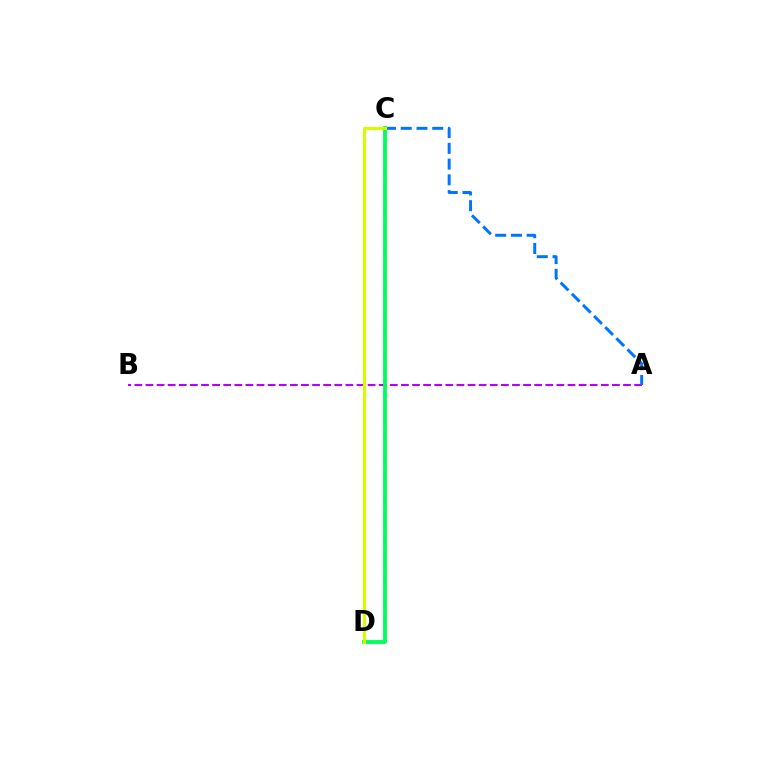{('A', 'B'): [{'color': '#b900ff', 'line_style': 'dashed', 'thickness': 1.51}], ('C', 'D'): [{'color': '#ff0000', 'line_style': 'dashed', 'thickness': 1.78}, {'color': '#00ff5c', 'line_style': 'solid', 'thickness': 2.75}, {'color': '#d1ff00', 'line_style': 'solid', 'thickness': 2.25}], ('A', 'C'): [{'color': '#0074ff', 'line_style': 'dashed', 'thickness': 2.14}]}